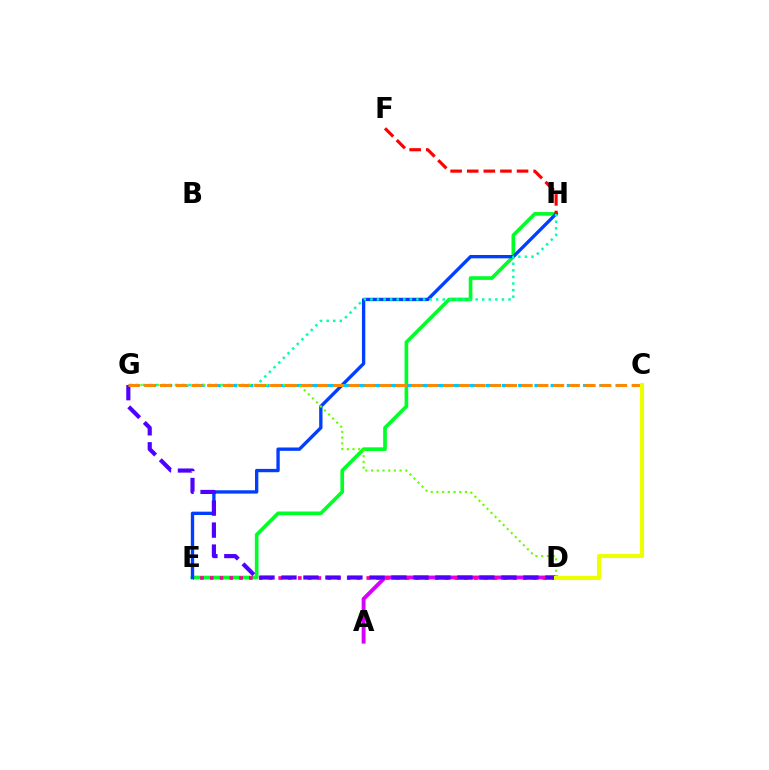{('E', 'H'): [{'color': '#00ff27', 'line_style': 'solid', 'thickness': 2.64}, {'color': '#003fff', 'line_style': 'solid', 'thickness': 2.4}], ('A', 'D'): [{'color': '#d600ff', 'line_style': 'solid', 'thickness': 2.8}], ('D', 'E'): [{'color': '#ff00a0', 'line_style': 'dotted', 'thickness': 2.66}], ('G', 'H'): [{'color': '#00ffaf', 'line_style': 'dotted', 'thickness': 1.79}], ('C', 'G'): [{'color': '#00c7ff', 'line_style': 'dashed', 'thickness': 2.21}, {'color': '#ff8800', 'line_style': 'dashed', 'thickness': 2.14}], ('D', 'G'): [{'color': '#4f00ff', 'line_style': 'dashed', 'thickness': 2.99}, {'color': '#66ff00', 'line_style': 'dotted', 'thickness': 1.55}], ('F', 'H'): [{'color': '#ff0000', 'line_style': 'dashed', 'thickness': 2.26}], ('C', 'D'): [{'color': '#eeff00', 'line_style': 'solid', 'thickness': 2.95}]}